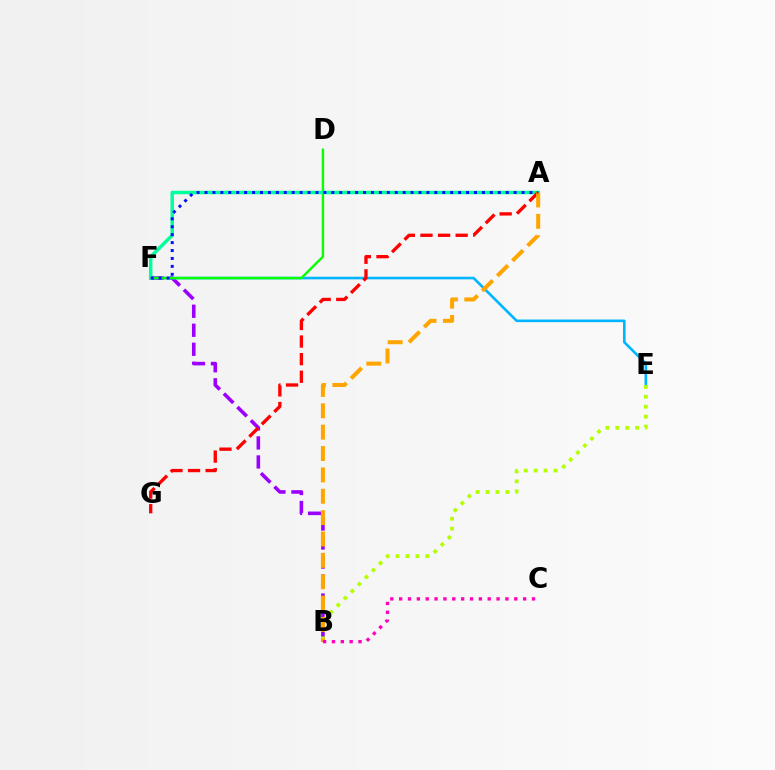{('B', 'F'): [{'color': '#9b00ff', 'line_style': 'dashed', 'thickness': 2.58}], ('E', 'F'): [{'color': '#00b5ff', 'line_style': 'solid', 'thickness': 1.88}], ('D', 'F'): [{'color': '#08ff00', 'line_style': 'solid', 'thickness': 1.72}], ('A', 'F'): [{'color': '#00ff9d', 'line_style': 'solid', 'thickness': 2.51}, {'color': '#0010ff', 'line_style': 'dotted', 'thickness': 2.15}], ('A', 'G'): [{'color': '#ff0000', 'line_style': 'dashed', 'thickness': 2.39}], ('B', 'E'): [{'color': '#b3ff00', 'line_style': 'dotted', 'thickness': 2.7}], ('A', 'B'): [{'color': '#ffa500', 'line_style': 'dashed', 'thickness': 2.9}], ('B', 'C'): [{'color': '#ff00bd', 'line_style': 'dotted', 'thickness': 2.41}]}